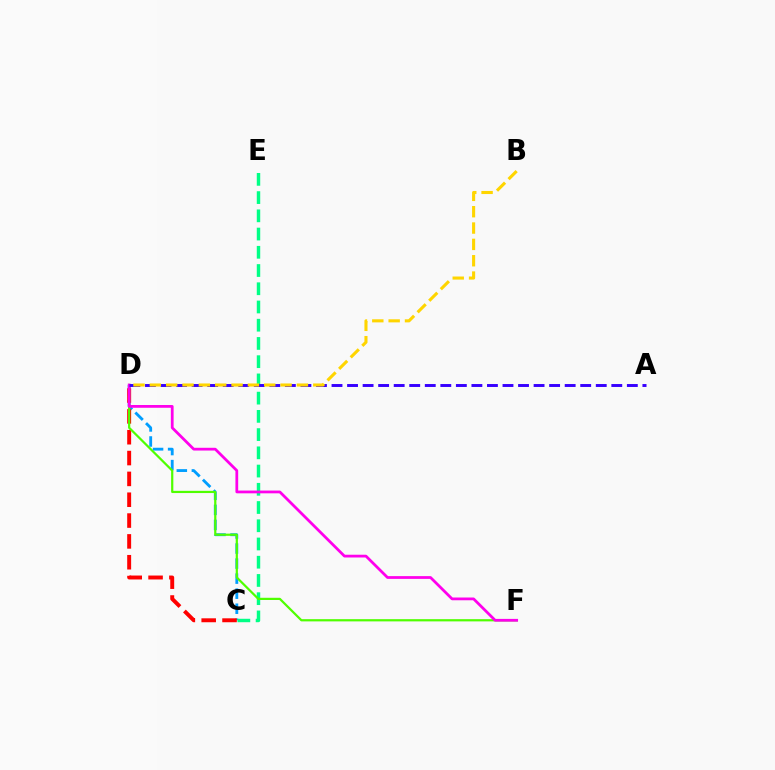{('C', 'D'): [{'color': '#009eff', 'line_style': 'dashed', 'thickness': 2.04}, {'color': '#ff0000', 'line_style': 'dashed', 'thickness': 2.83}], ('C', 'E'): [{'color': '#00ff86', 'line_style': 'dashed', 'thickness': 2.48}], ('D', 'F'): [{'color': '#4fff00', 'line_style': 'solid', 'thickness': 1.6}, {'color': '#ff00ed', 'line_style': 'solid', 'thickness': 1.99}], ('A', 'D'): [{'color': '#3700ff', 'line_style': 'dashed', 'thickness': 2.11}], ('B', 'D'): [{'color': '#ffd500', 'line_style': 'dashed', 'thickness': 2.22}]}